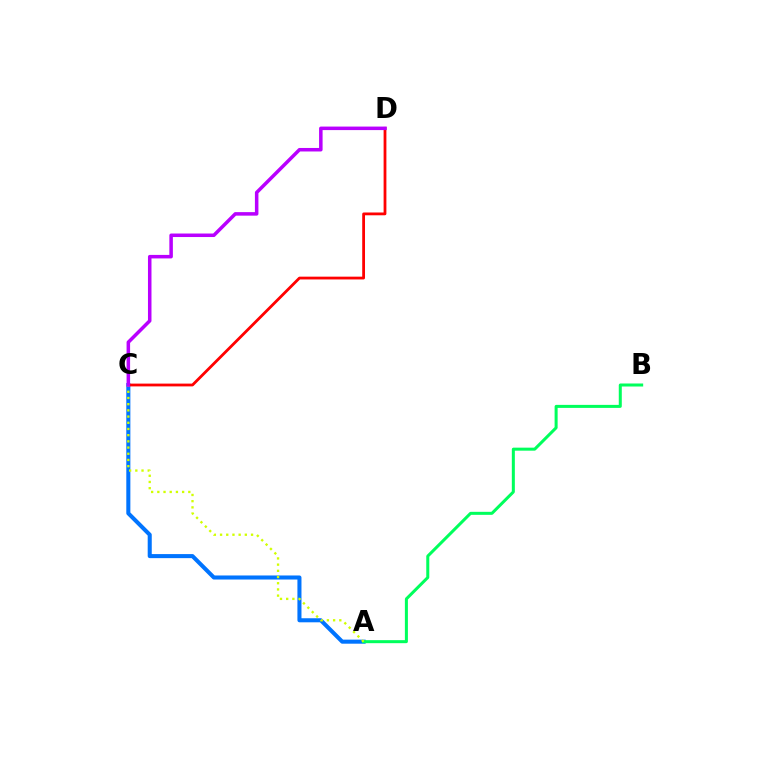{('A', 'C'): [{'color': '#0074ff', 'line_style': 'solid', 'thickness': 2.92}, {'color': '#d1ff00', 'line_style': 'dotted', 'thickness': 1.68}], ('C', 'D'): [{'color': '#ff0000', 'line_style': 'solid', 'thickness': 2.01}, {'color': '#b900ff', 'line_style': 'solid', 'thickness': 2.53}], ('A', 'B'): [{'color': '#00ff5c', 'line_style': 'solid', 'thickness': 2.17}]}